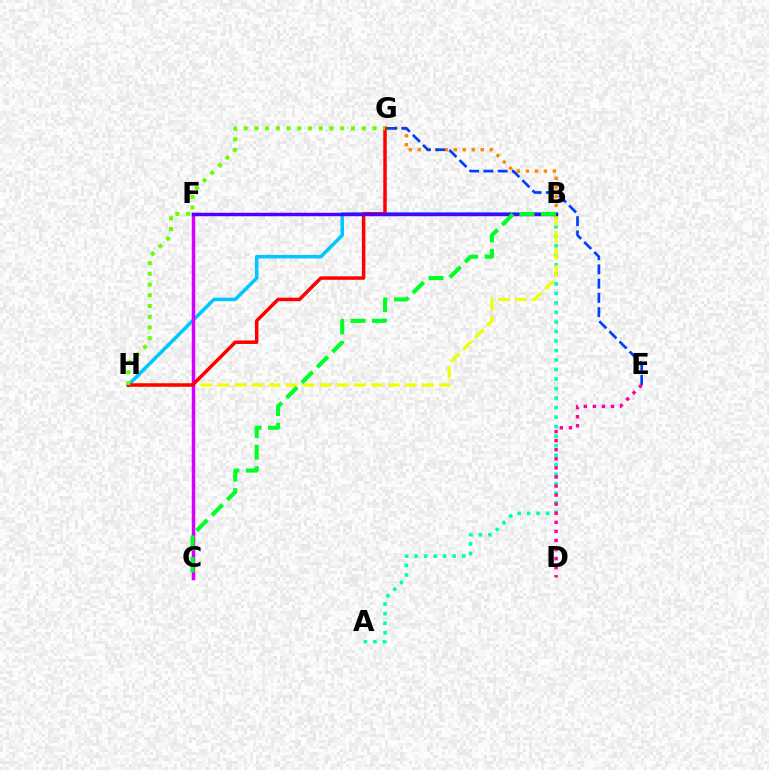{('B', 'H'): [{'color': '#00c7ff', 'line_style': 'solid', 'thickness': 2.55}, {'color': '#eeff00', 'line_style': 'dashed', 'thickness': 2.32}], ('A', 'B'): [{'color': '#00ffaf', 'line_style': 'dotted', 'thickness': 2.59}], ('C', 'F'): [{'color': '#d600ff', 'line_style': 'solid', 'thickness': 2.51}], ('B', 'G'): [{'color': '#ff8800', 'line_style': 'dotted', 'thickness': 2.44}], ('E', 'G'): [{'color': '#003fff', 'line_style': 'dashed', 'thickness': 1.94}], ('G', 'H'): [{'color': '#ff0000', 'line_style': 'solid', 'thickness': 2.51}, {'color': '#66ff00', 'line_style': 'dotted', 'thickness': 2.92}], ('B', 'F'): [{'color': '#4f00ff', 'line_style': 'solid', 'thickness': 2.48}], ('B', 'C'): [{'color': '#00ff27', 'line_style': 'dashed', 'thickness': 2.94}], ('D', 'E'): [{'color': '#ff00a0', 'line_style': 'dotted', 'thickness': 2.46}]}